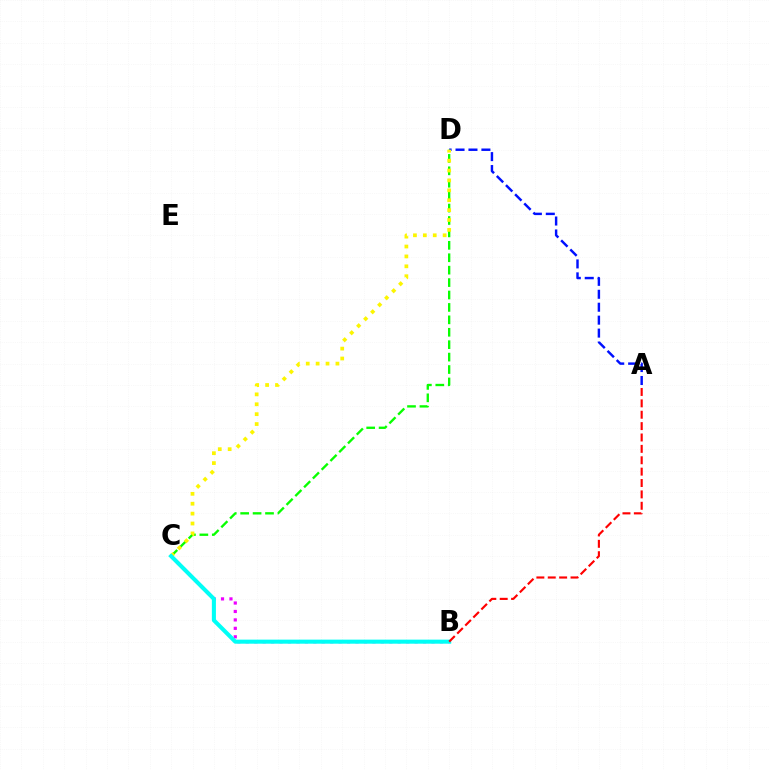{('A', 'D'): [{'color': '#0010ff', 'line_style': 'dashed', 'thickness': 1.76}], ('C', 'D'): [{'color': '#08ff00', 'line_style': 'dashed', 'thickness': 1.69}, {'color': '#fcf500', 'line_style': 'dotted', 'thickness': 2.69}], ('B', 'C'): [{'color': '#ee00ff', 'line_style': 'dotted', 'thickness': 2.29}, {'color': '#00fff6', 'line_style': 'solid', 'thickness': 2.93}], ('A', 'B'): [{'color': '#ff0000', 'line_style': 'dashed', 'thickness': 1.55}]}